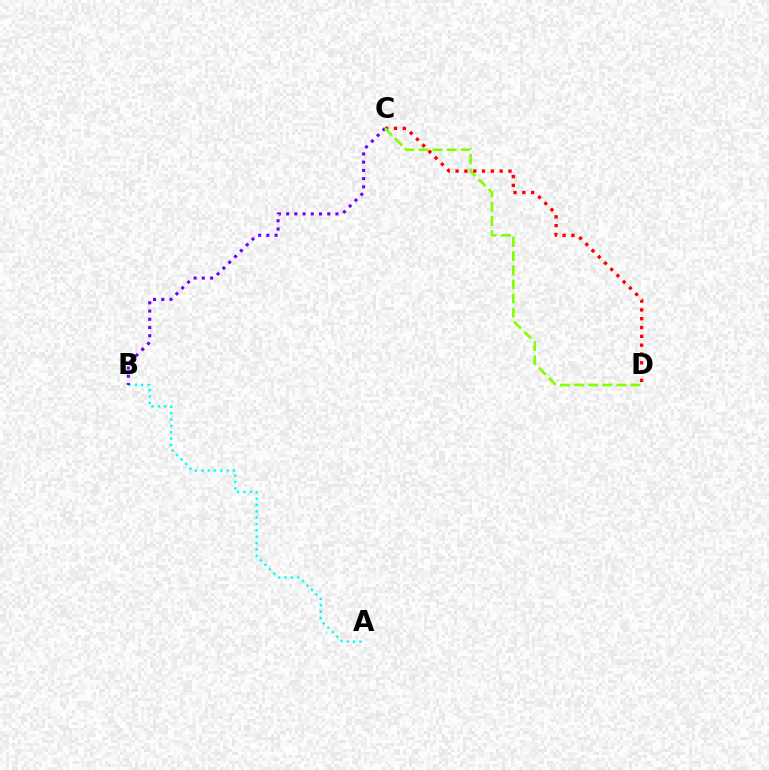{('A', 'B'): [{'color': '#00fff6', 'line_style': 'dotted', 'thickness': 1.72}], ('C', 'D'): [{'color': '#ff0000', 'line_style': 'dotted', 'thickness': 2.39}, {'color': '#84ff00', 'line_style': 'dashed', 'thickness': 1.92}], ('B', 'C'): [{'color': '#7200ff', 'line_style': 'dotted', 'thickness': 2.24}]}